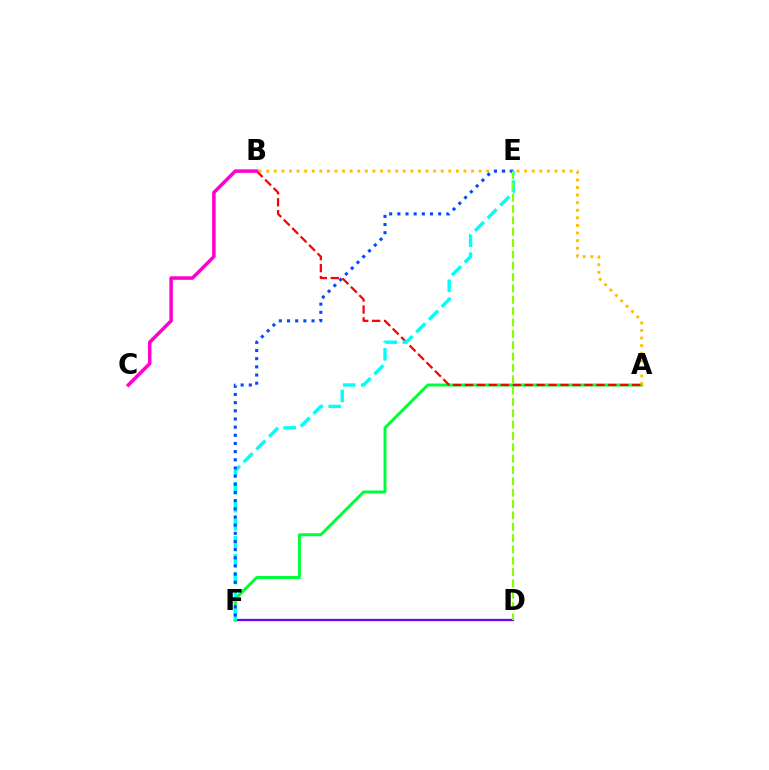{('D', 'F'): [{'color': '#7200ff', 'line_style': 'solid', 'thickness': 1.64}], ('A', 'F'): [{'color': '#00ff39', 'line_style': 'solid', 'thickness': 2.14}], ('A', 'B'): [{'color': '#ffbd00', 'line_style': 'dotted', 'thickness': 2.06}, {'color': '#ff0000', 'line_style': 'dashed', 'thickness': 1.62}], ('B', 'C'): [{'color': '#ff00cf', 'line_style': 'solid', 'thickness': 2.54}], ('E', 'F'): [{'color': '#00fff6', 'line_style': 'dashed', 'thickness': 2.44}, {'color': '#004bff', 'line_style': 'dotted', 'thickness': 2.22}], ('D', 'E'): [{'color': '#84ff00', 'line_style': 'dashed', 'thickness': 1.54}]}